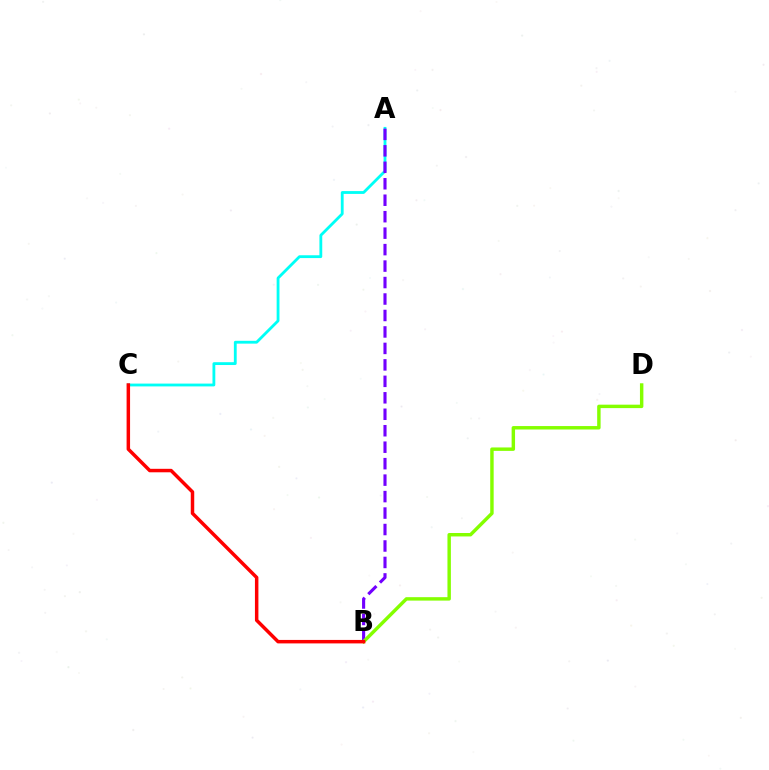{('A', 'C'): [{'color': '#00fff6', 'line_style': 'solid', 'thickness': 2.03}], ('A', 'B'): [{'color': '#7200ff', 'line_style': 'dashed', 'thickness': 2.24}], ('B', 'D'): [{'color': '#84ff00', 'line_style': 'solid', 'thickness': 2.47}], ('B', 'C'): [{'color': '#ff0000', 'line_style': 'solid', 'thickness': 2.5}]}